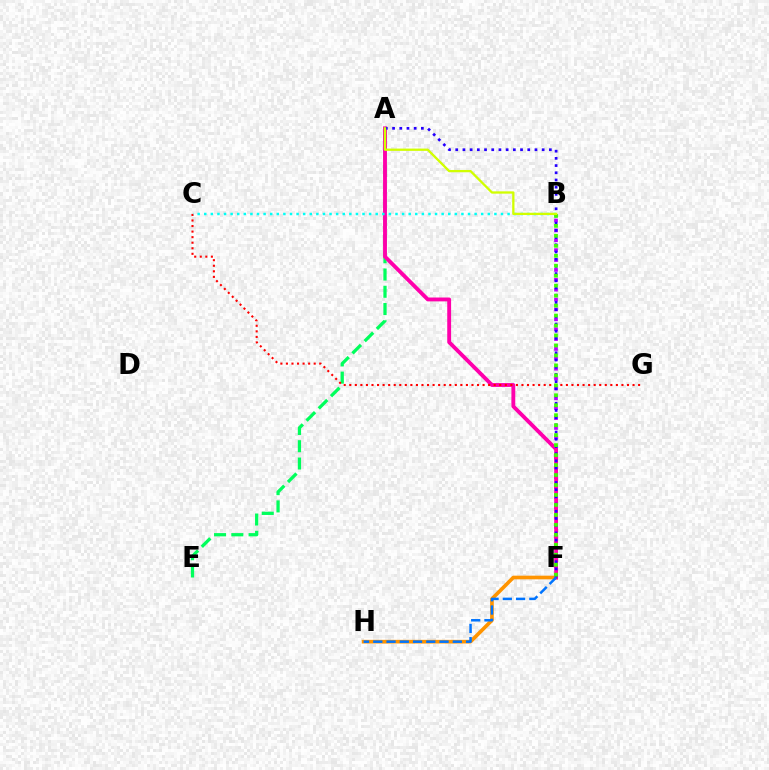{('B', 'F'): [{'color': '#b900ff', 'line_style': 'dotted', 'thickness': 2.68}, {'color': '#3dff00', 'line_style': 'dotted', 'thickness': 2.71}], ('F', 'H'): [{'color': '#ff9400', 'line_style': 'solid', 'thickness': 2.63}, {'color': '#0074ff', 'line_style': 'dashed', 'thickness': 1.8}], ('A', 'E'): [{'color': '#00ff5c', 'line_style': 'dashed', 'thickness': 2.34}], ('A', 'F'): [{'color': '#ff00ac', 'line_style': 'solid', 'thickness': 2.78}, {'color': '#2500ff', 'line_style': 'dotted', 'thickness': 1.96}], ('C', 'G'): [{'color': '#ff0000', 'line_style': 'dotted', 'thickness': 1.51}], ('B', 'C'): [{'color': '#00fff6', 'line_style': 'dotted', 'thickness': 1.79}], ('A', 'B'): [{'color': '#d1ff00', 'line_style': 'solid', 'thickness': 1.65}]}